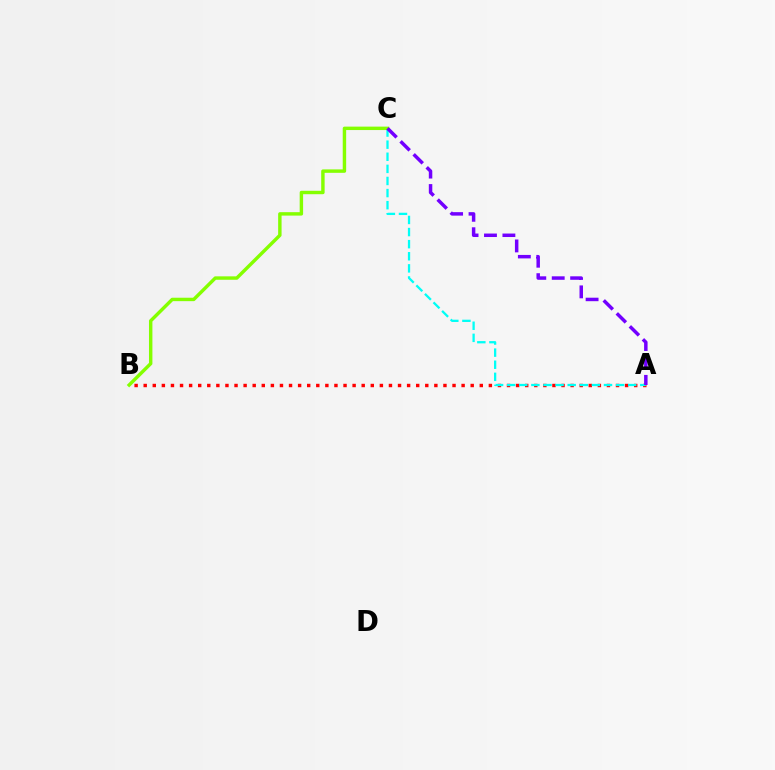{('A', 'B'): [{'color': '#ff0000', 'line_style': 'dotted', 'thickness': 2.47}], ('A', 'C'): [{'color': '#00fff6', 'line_style': 'dashed', 'thickness': 1.64}, {'color': '#7200ff', 'line_style': 'dashed', 'thickness': 2.5}], ('B', 'C'): [{'color': '#84ff00', 'line_style': 'solid', 'thickness': 2.47}]}